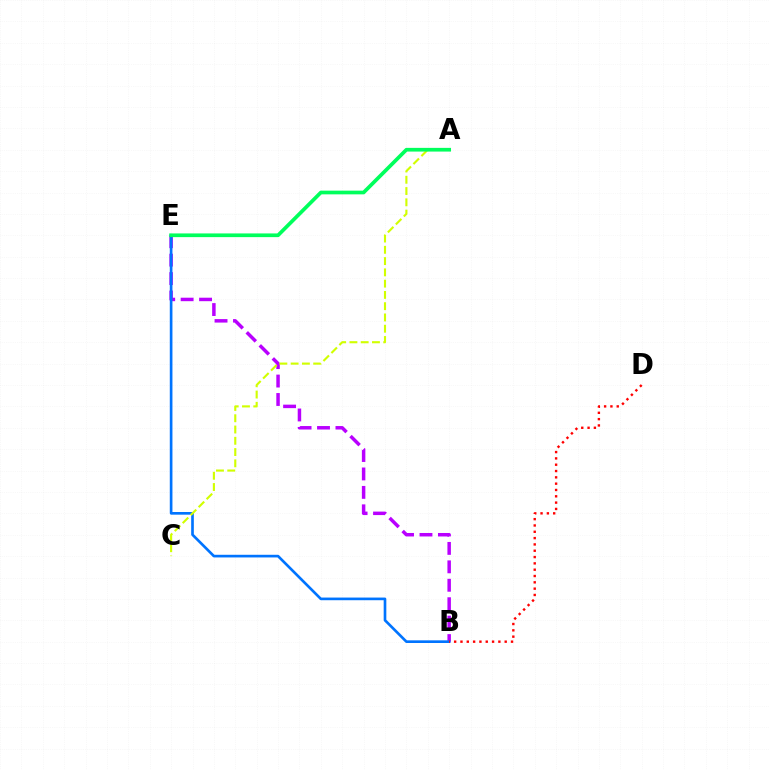{('B', 'E'): [{'color': '#b900ff', 'line_style': 'dashed', 'thickness': 2.5}, {'color': '#0074ff', 'line_style': 'solid', 'thickness': 1.91}], ('B', 'D'): [{'color': '#ff0000', 'line_style': 'dotted', 'thickness': 1.72}], ('A', 'C'): [{'color': '#d1ff00', 'line_style': 'dashed', 'thickness': 1.53}], ('A', 'E'): [{'color': '#00ff5c', 'line_style': 'solid', 'thickness': 2.67}]}